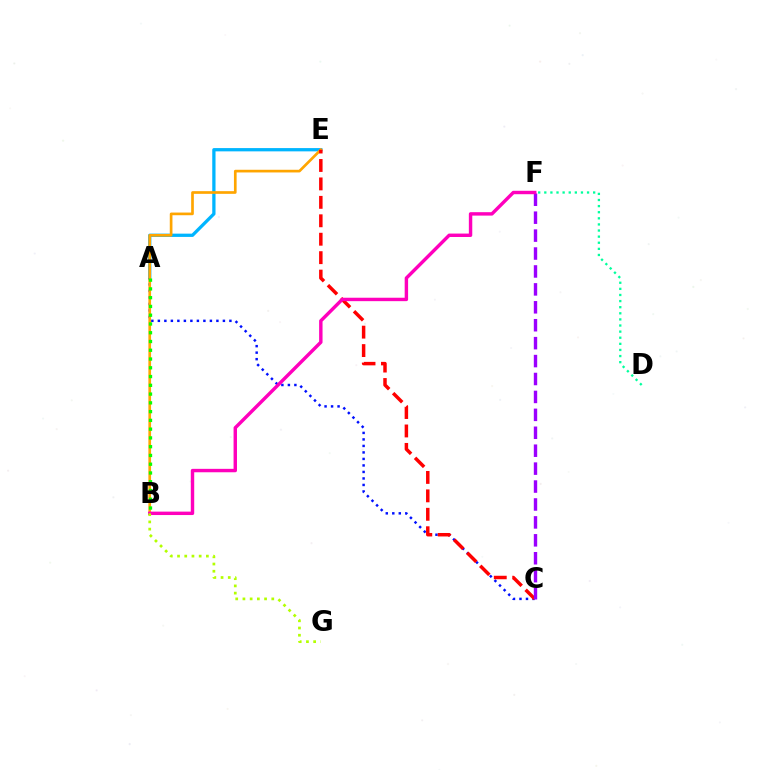{('A', 'E'): [{'color': '#00b5ff', 'line_style': 'solid', 'thickness': 2.36}], ('A', 'C'): [{'color': '#0010ff', 'line_style': 'dotted', 'thickness': 1.77}], ('B', 'E'): [{'color': '#ffa500', 'line_style': 'solid', 'thickness': 1.93}], ('A', 'B'): [{'color': '#08ff00', 'line_style': 'dotted', 'thickness': 2.38}], ('C', 'E'): [{'color': '#ff0000', 'line_style': 'dashed', 'thickness': 2.5}], ('C', 'F'): [{'color': '#9b00ff', 'line_style': 'dashed', 'thickness': 2.44}], ('D', 'F'): [{'color': '#00ff9d', 'line_style': 'dotted', 'thickness': 1.66}], ('B', 'F'): [{'color': '#ff00bd', 'line_style': 'solid', 'thickness': 2.46}], ('B', 'G'): [{'color': '#b3ff00', 'line_style': 'dotted', 'thickness': 1.96}]}